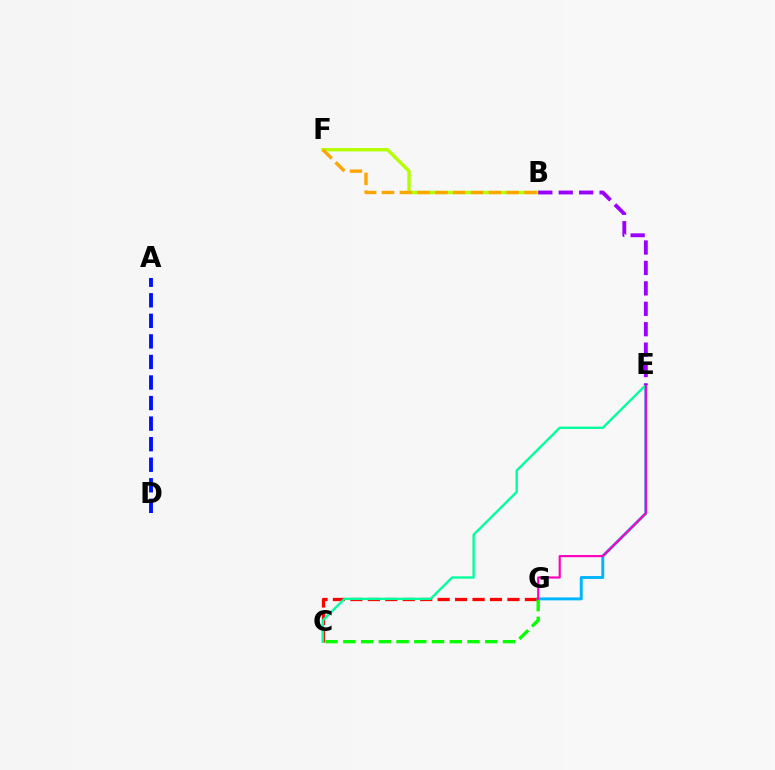{('B', 'F'): [{'color': '#b3ff00', 'line_style': 'solid', 'thickness': 2.43}, {'color': '#ffa500', 'line_style': 'dashed', 'thickness': 2.42}], ('C', 'G'): [{'color': '#ff0000', 'line_style': 'dashed', 'thickness': 2.37}, {'color': '#08ff00', 'line_style': 'dashed', 'thickness': 2.41}], ('E', 'G'): [{'color': '#00b5ff', 'line_style': 'solid', 'thickness': 2.1}, {'color': '#ff00bd', 'line_style': 'solid', 'thickness': 1.55}], ('A', 'D'): [{'color': '#0010ff', 'line_style': 'dashed', 'thickness': 2.79}], ('C', 'E'): [{'color': '#00ff9d', 'line_style': 'solid', 'thickness': 1.69}], ('B', 'E'): [{'color': '#9b00ff', 'line_style': 'dashed', 'thickness': 2.77}]}